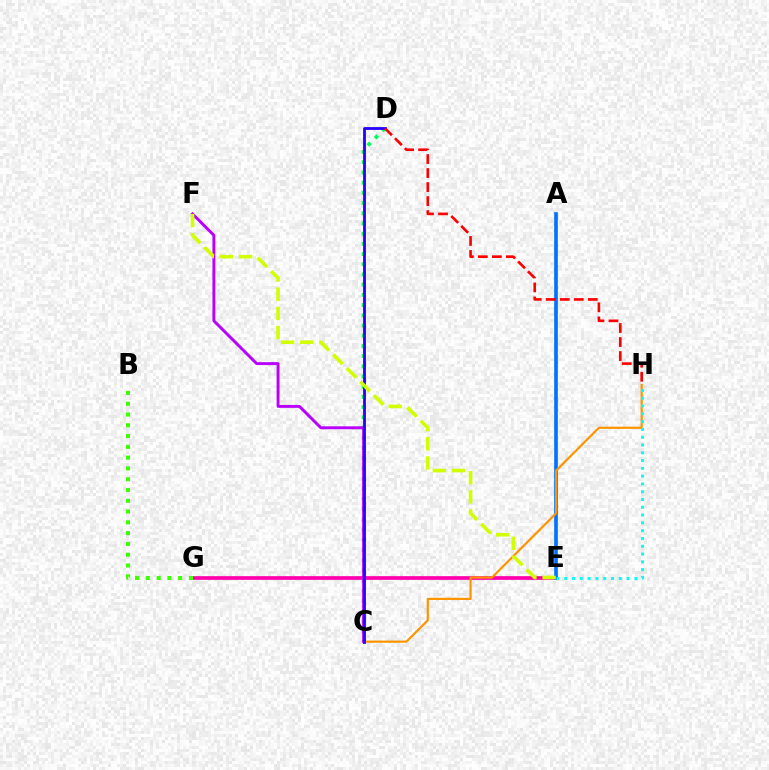{('E', 'G'): [{'color': '#ff00ac', 'line_style': 'solid', 'thickness': 2.66}], ('A', 'E'): [{'color': '#0074ff', 'line_style': 'solid', 'thickness': 2.64}], ('C', 'H'): [{'color': '#ff9400', 'line_style': 'solid', 'thickness': 1.58}], ('C', 'D'): [{'color': '#00ff5c', 'line_style': 'dotted', 'thickness': 2.77}, {'color': '#2500ff', 'line_style': 'solid', 'thickness': 2.02}], ('E', 'H'): [{'color': '#00fff6', 'line_style': 'dotted', 'thickness': 2.12}], ('C', 'F'): [{'color': '#b900ff', 'line_style': 'solid', 'thickness': 2.11}], ('B', 'G'): [{'color': '#3dff00', 'line_style': 'dotted', 'thickness': 2.93}], ('E', 'F'): [{'color': '#d1ff00', 'line_style': 'dashed', 'thickness': 2.6}], ('D', 'H'): [{'color': '#ff0000', 'line_style': 'dashed', 'thickness': 1.9}]}